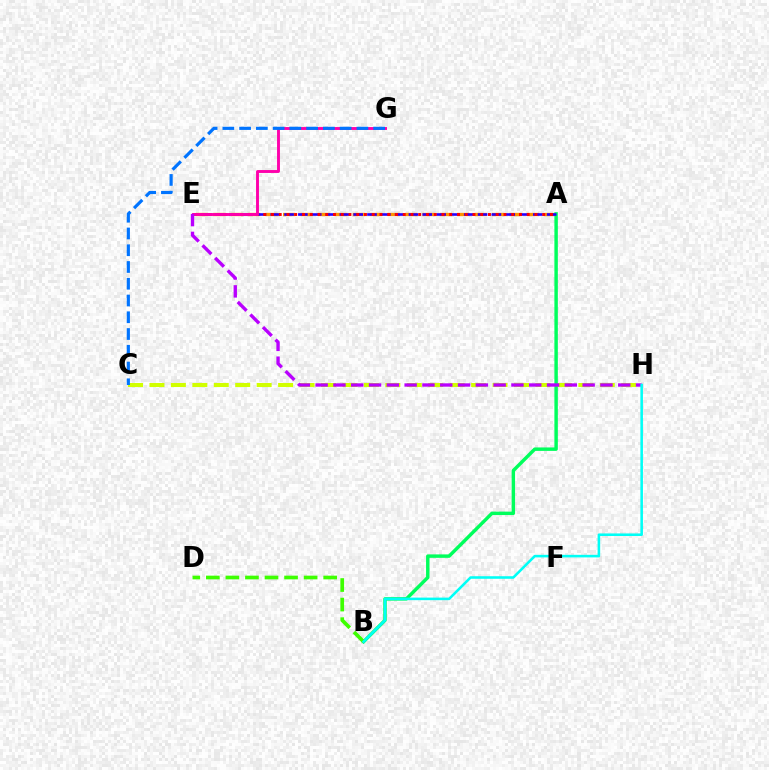{('C', 'H'): [{'color': '#d1ff00', 'line_style': 'dashed', 'thickness': 2.91}], ('A', 'E'): [{'color': '#ff9400', 'line_style': 'dashed', 'thickness': 2.37}, {'color': '#2500ff', 'line_style': 'dashed', 'thickness': 1.88}, {'color': '#ff0000', 'line_style': 'dotted', 'thickness': 2.11}], ('A', 'B'): [{'color': '#00ff5c', 'line_style': 'solid', 'thickness': 2.48}], ('E', 'G'): [{'color': '#ff00ac', 'line_style': 'solid', 'thickness': 2.09}], ('E', 'H'): [{'color': '#b900ff', 'line_style': 'dashed', 'thickness': 2.42}], ('C', 'G'): [{'color': '#0074ff', 'line_style': 'dashed', 'thickness': 2.28}], ('B', 'D'): [{'color': '#3dff00', 'line_style': 'dashed', 'thickness': 2.66}], ('B', 'H'): [{'color': '#00fff6', 'line_style': 'solid', 'thickness': 1.85}]}